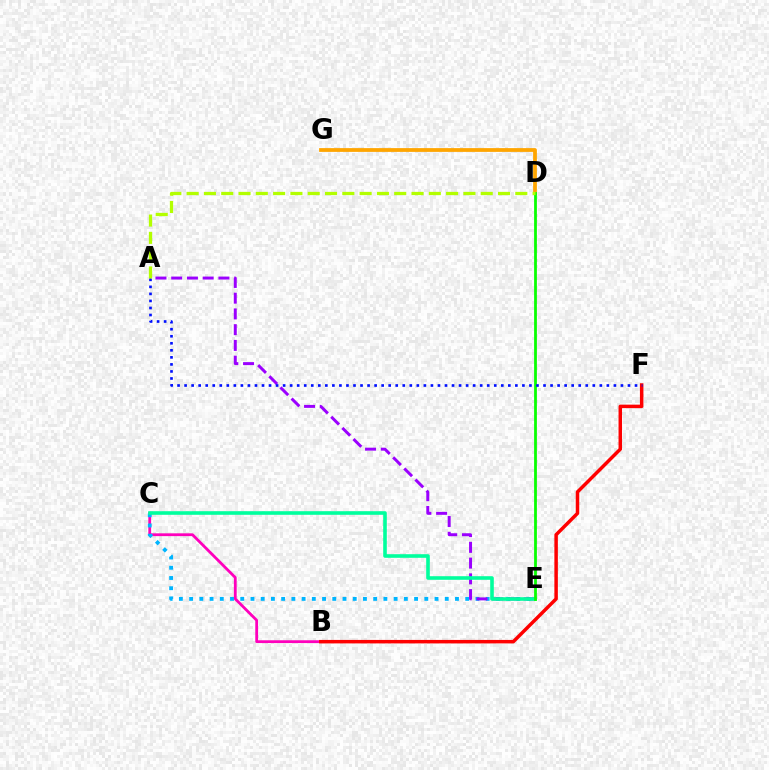{('B', 'C'): [{'color': '#ff00bd', 'line_style': 'solid', 'thickness': 2.01}], ('C', 'E'): [{'color': '#00b5ff', 'line_style': 'dotted', 'thickness': 2.78}, {'color': '#00ff9d', 'line_style': 'solid', 'thickness': 2.59}], ('D', 'G'): [{'color': '#ffa500', 'line_style': 'solid', 'thickness': 2.72}], ('A', 'E'): [{'color': '#9b00ff', 'line_style': 'dashed', 'thickness': 2.14}], ('B', 'F'): [{'color': '#ff0000', 'line_style': 'solid', 'thickness': 2.51}], ('D', 'E'): [{'color': '#08ff00', 'line_style': 'solid', 'thickness': 2.0}], ('A', 'F'): [{'color': '#0010ff', 'line_style': 'dotted', 'thickness': 1.91}], ('A', 'D'): [{'color': '#b3ff00', 'line_style': 'dashed', 'thickness': 2.35}]}